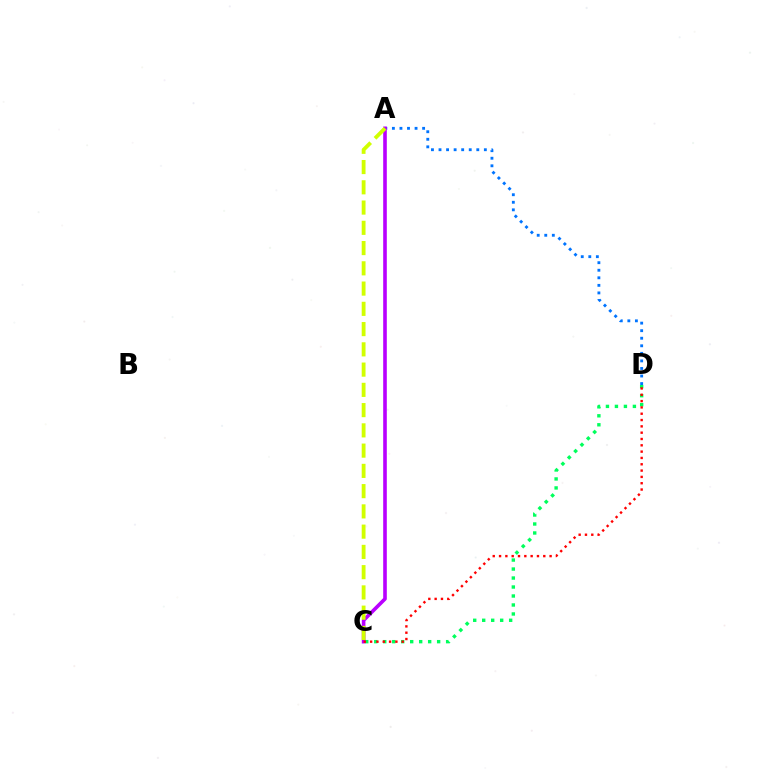{('A', 'D'): [{'color': '#0074ff', 'line_style': 'dotted', 'thickness': 2.05}], ('A', 'C'): [{'color': '#b900ff', 'line_style': 'solid', 'thickness': 2.61}, {'color': '#d1ff00', 'line_style': 'dashed', 'thickness': 2.75}], ('C', 'D'): [{'color': '#00ff5c', 'line_style': 'dotted', 'thickness': 2.44}, {'color': '#ff0000', 'line_style': 'dotted', 'thickness': 1.72}]}